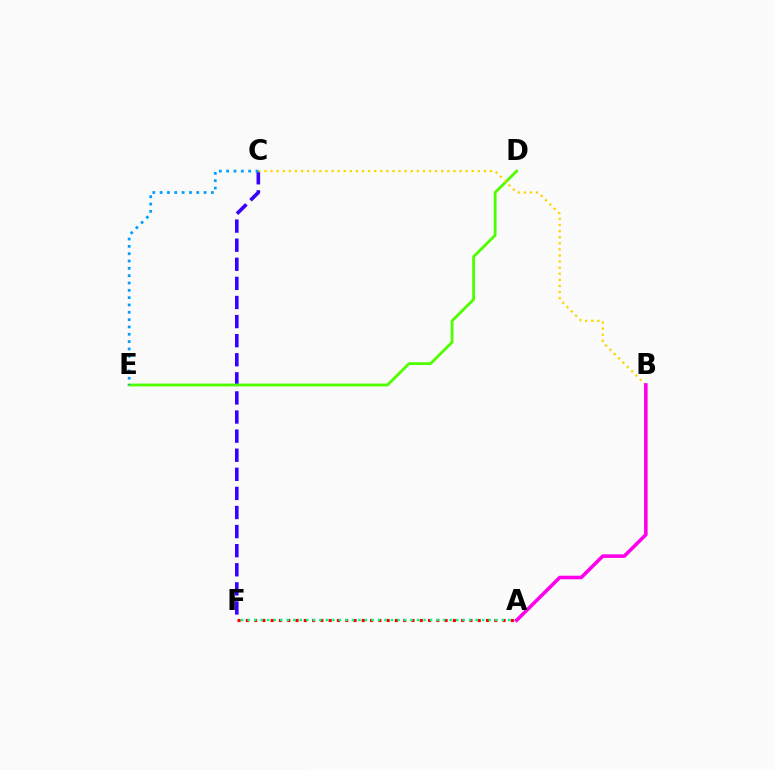{('A', 'F'): [{'color': '#ff0000', 'line_style': 'dotted', 'thickness': 2.25}, {'color': '#00ff86', 'line_style': 'dotted', 'thickness': 1.77}], ('C', 'F'): [{'color': '#3700ff', 'line_style': 'dashed', 'thickness': 2.59}], ('D', 'E'): [{'color': '#4fff00', 'line_style': 'solid', 'thickness': 2.04}], ('B', 'C'): [{'color': '#ffd500', 'line_style': 'dotted', 'thickness': 1.66}], ('C', 'E'): [{'color': '#009eff', 'line_style': 'dotted', 'thickness': 1.99}], ('A', 'B'): [{'color': '#ff00ed', 'line_style': 'solid', 'thickness': 2.57}]}